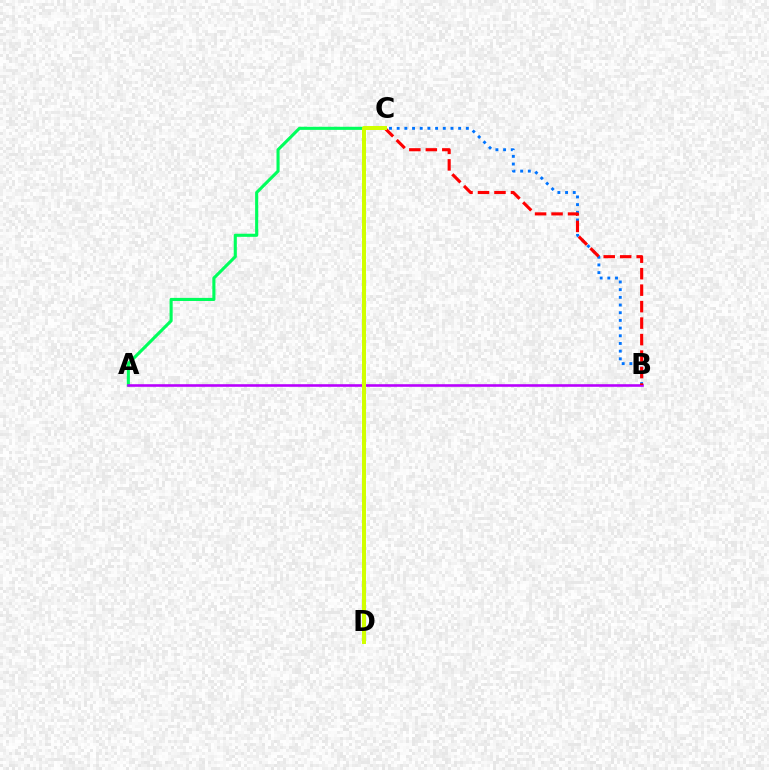{('A', 'C'): [{'color': '#00ff5c', 'line_style': 'solid', 'thickness': 2.23}], ('A', 'B'): [{'color': '#b900ff', 'line_style': 'solid', 'thickness': 1.87}], ('B', 'C'): [{'color': '#0074ff', 'line_style': 'dotted', 'thickness': 2.09}, {'color': '#ff0000', 'line_style': 'dashed', 'thickness': 2.24}], ('C', 'D'): [{'color': '#d1ff00', 'line_style': 'solid', 'thickness': 2.88}]}